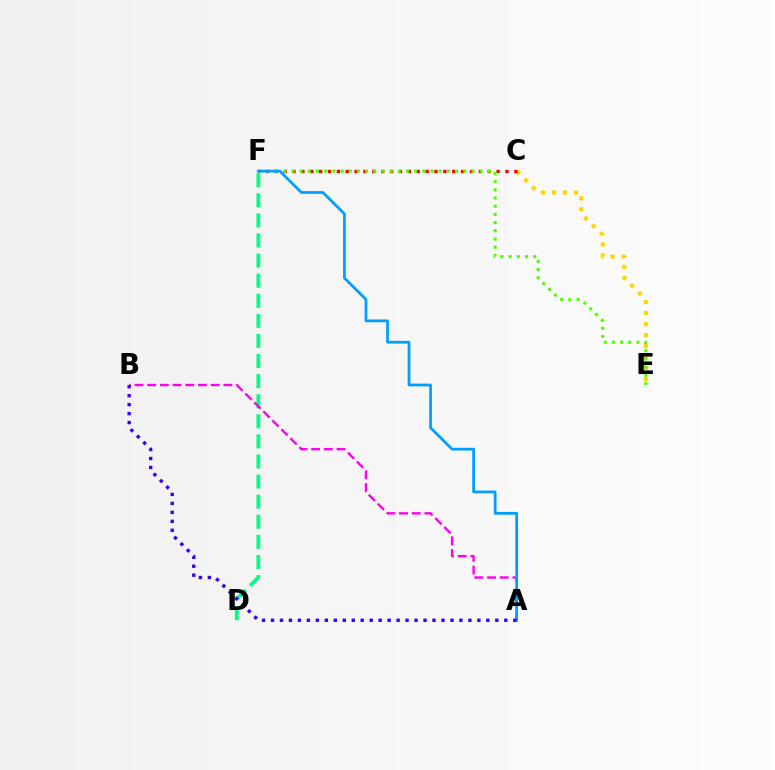{('D', 'F'): [{'color': '#00ff86', 'line_style': 'dashed', 'thickness': 2.73}], ('C', 'E'): [{'color': '#ffd500', 'line_style': 'dotted', 'thickness': 2.99}], ('C', 'F'): [{'color': '#ff0000', 'line_style': 'dotted', 'thickness': 2.41}], ('E', 'F'): [{'color': '#4fff00', 'line_style': 'dotted', 'thickness': 2.22}], ('A', 'B'): [{'color': '#ff00ed', 'line_style': 'dashed', 'thickness': 1.72}, {'color': '#3700ff', 'line_style': 'dotted', 'thickness': 2.44}], ('A', 'F'): [{'color': '#009eff', 'line_style': 'solid', 'thickness': 1.98}]}